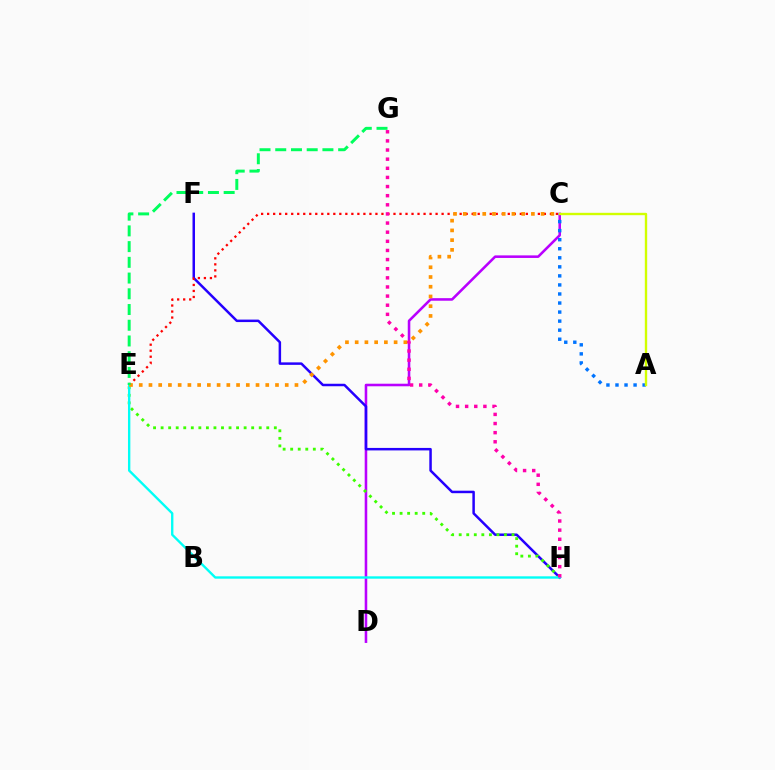{('C', 'D'): [{'color': '#b900ff', 'line_style': 'solid', 'thickness': 1.85}], ('F', 'H'): [{'color': '#2500ff', 'line_style': 'solid', 'thickness': 1.79}], ('C', 'E'): [{'color': '#ff0000', 'line_style': 'dotted', 'thickness': 1.63}, {'color': '#ff9400', 'line_style': 'dotted', 'thickness': 2.64}], ('E', 'H'): [{'color': '#3dff00', 'line_style': 'dotted', 'thickness': 2.05}, {'color': '#00fff6', 'line_style': 'solid', 'thickness': 1.7}], ('G', 'H'): [{'color': '#ff00ac', 'line_style': 'dotted', 'thickness': 2.48}], ('A', 'C'): [{'color': '#0074ff', 'line_style': 'dotted', 'thickness': 2.46}, {'color': '#d1ff00', 'line_style': 'solid', 'thickness': 1.7}], ('E', 'G'): [{'color': '#00ff5c', 'line_style': 'dashed', 'thickness': 2.14}]}